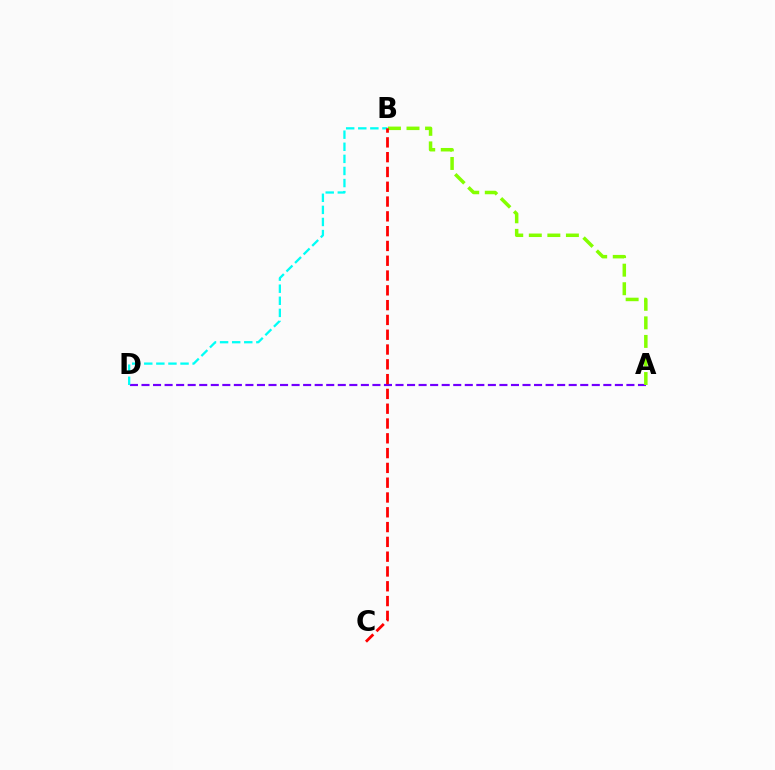{('A', 'D'): [{'color': '#7200ff', 'line_style': 'dashed', 'thickness': 1.57}], ('A', 'B'): [{'color': '#84ff00', 'line_style': 'dashed', 'thickness': 2.52}], ('B', 'D'): [{'color': '#00fff6', 'line_style': 'dashed', 'thickness': 1.64}], ('B', 'C'): [{'color': '#ff0000', 'line_style': 'dashed', 'thickness': 2.01}]}